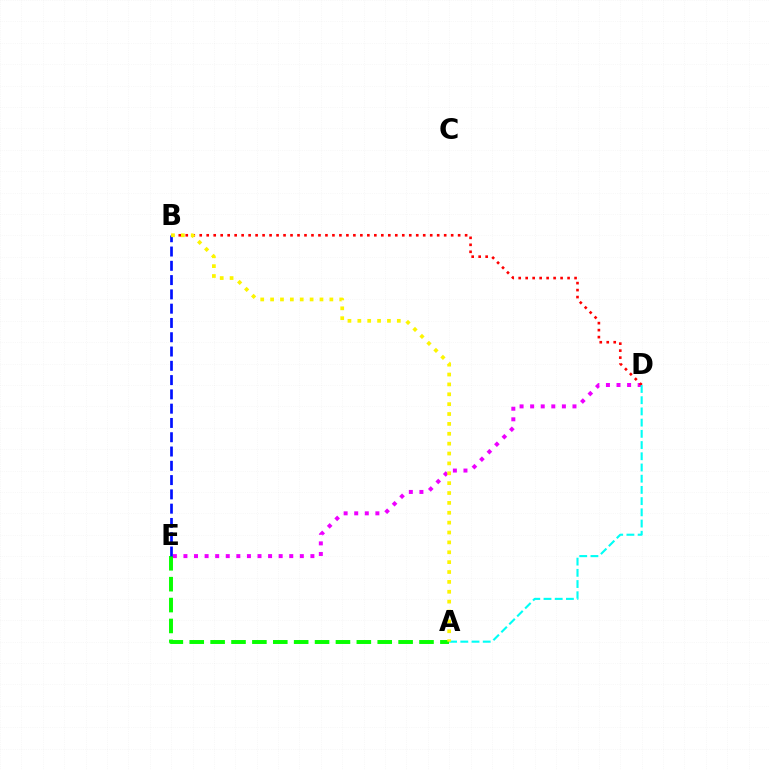{('D', 'E'): [{'color': '#ee00ff', 'line_style': 'dotted', 'thickness': 2.87}], ('A', 'E'): [{'color': '#08ff00', 'line_style': 'dashed', 'thickness': 2.84}], ('B', 'D'): [{'color': '#ff0000', 'line_style': 'dotted', 'thickness': 1.9}], ('B', 'E'): [{'color': '#0010ff', 'line_style': 'dashed', 'thickness': 1.94}], ('A', 'D'): [{'color': '#00fff6', 'line_style': 'dashed', 'thickness': 1.52}], ('A', 'B'): [{'color': '#fcf500', 'line_style': 'dotted', 'thickness': 2.68}]}